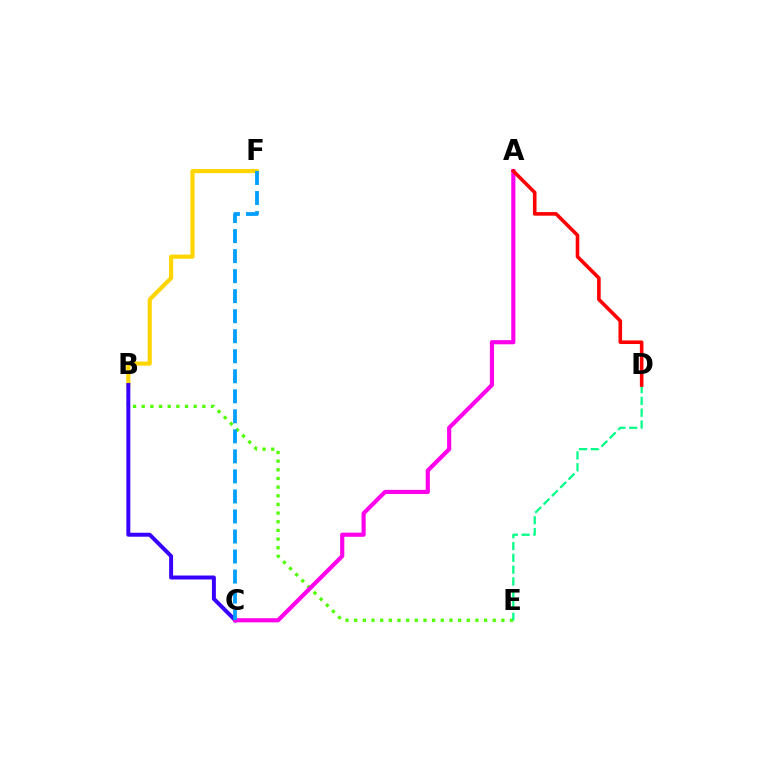{('B', 'F'): [{'color': '#ffd500', 'line_style': 'solid', 'thickness': 2.99}], ('B', 'E'): [{'color': '#4fff00', 'line_style': 'dotted', 'thickness': 2.35}], ('B', 'C'): [{'color': '#3700ff', 'line_style': 'solid', 'thickness': 2.85}], ('A', 'C'): [{'color': '#ff00ed', 'line_style': 'solid', 'thickness': 2.98}], ('D', 'E'): [{'color': '#00ff86', 'line_style': 'dashed', 'thickness': 1.6}], ('A', 'D'): [{'color': '#ff0000', 'line_style': 'solid', 'thickness': 2.59}], ('C', 'F'): [{'color': '#009eff', 'line_style': 'dashed', 'thickness': 2.72}]}